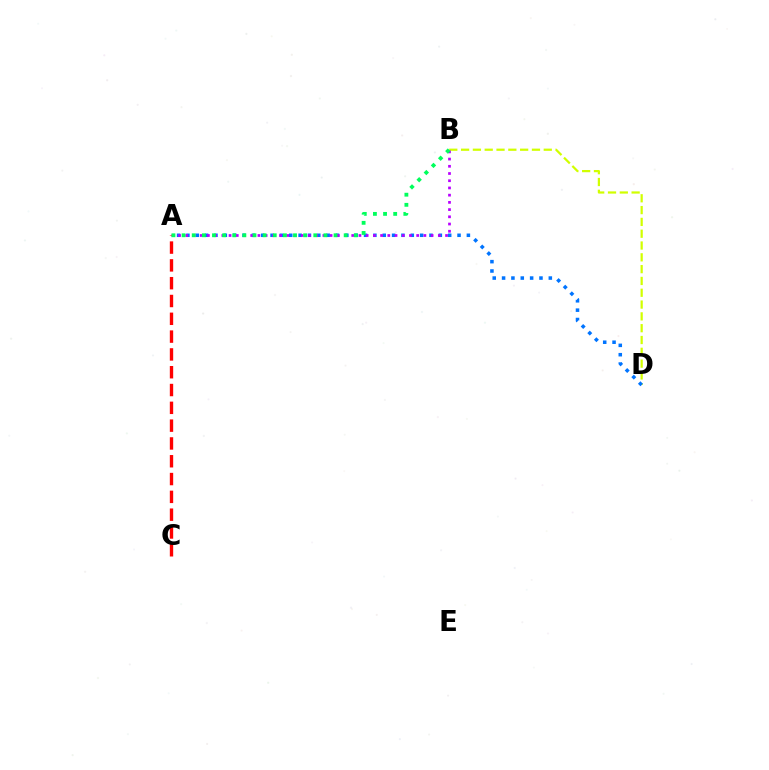{('B', 'D'): [{'color': '#d1ff00', 'line_style': 'dashed', 'thickness': 1.6}], ('A', 'D'): [{'color': '#0074ff', 'line_style': 'dotted', 'thickness': 2.54}], ('A', 'B'): [{'color': '#b900ff', 'line_style': 'dotted', 'thickness': 1.96}, {'color': '#00ff5c', 'line_style': 'dotted', 'thickness': 2.75}], ('A', 'C'): [{'color': '#ff0000', 'line_style': 'dashed', 'thickness': 2.42}]}